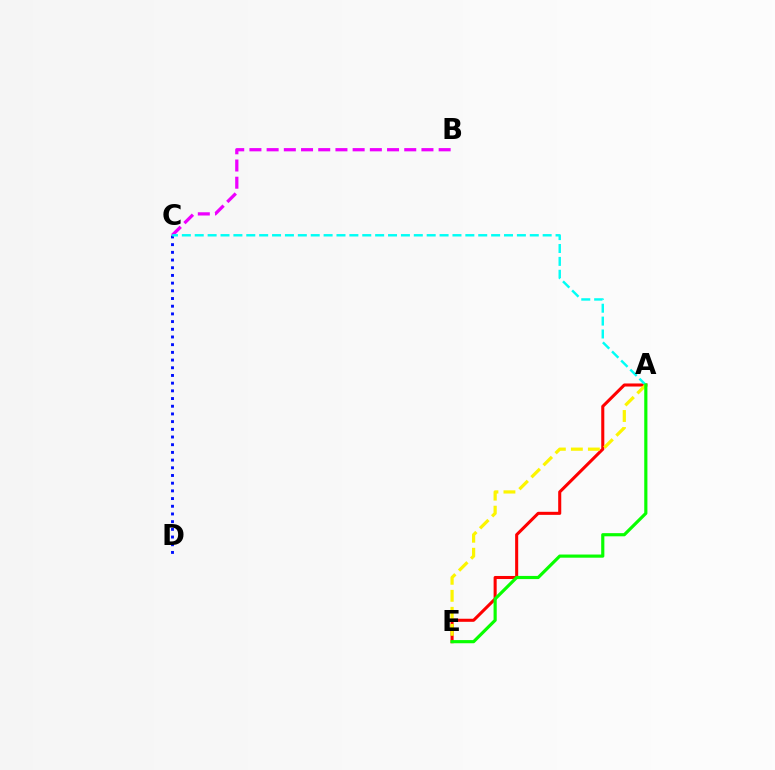{('A', 'E'): [{'color': '#ff0000', 'line_style': 'solid', 'thickness': 2.2}, {'color': '#fcf500', 'line_style': 'dashed', 'thickness': 2.31}, {'color': '#08ff00', 'line_style': 'solid', 'thickness': 2.28}], ('C', 'D'): [{'color': '#0010ff', 'line_style': 'dotted', 'thickness': 2.09}], ('B', 'C'): [{'color': '#ee00ff', 'line_style': 'dashed', 'thickness': 2.34}], ('A', 'C'): [{'color': '#00fff6', 'line_style': 'dashed', 'thickness': 1.75}]}